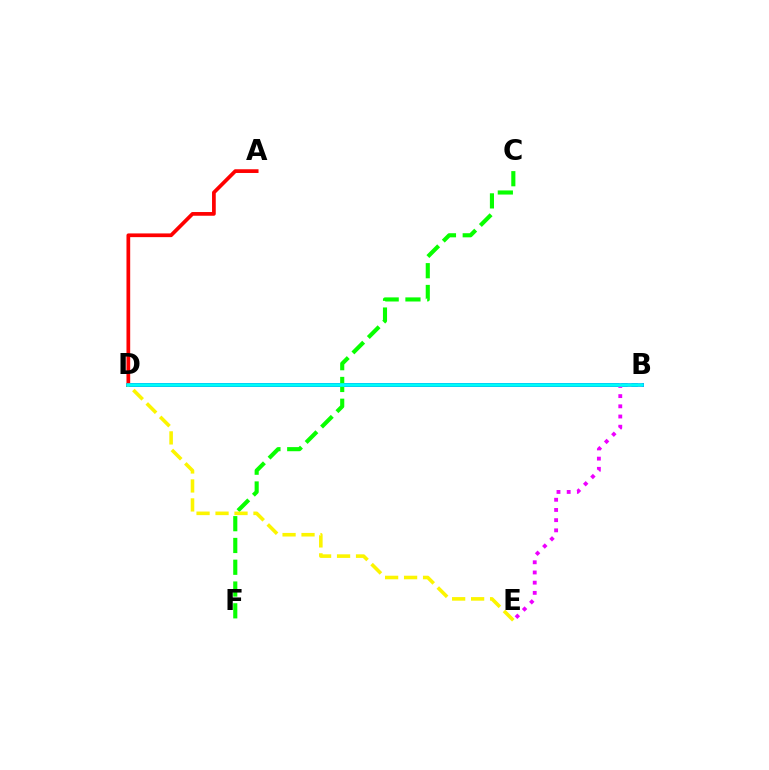{('B', 'D'): [{'color': '#0010ff', 'line_style': 'solid', 'thickness': 2.78}, {'color': '#00fff6', 'line_style': 'solid', 'thickness': 2.59}], ('B', 'E'): [{'color': '#ee00ff', 'line_style': 'dotted', 'thickness': 2.77}], ('A', 'D'): [{'color': '#ff0000', 'line_style': 'solid', 'thickness': 2.68}], ('C', 'F'): [{'color': '#08ff00', 'line_style': 'dashed', 'thickness': 2.96}], ('D', 'E'): [{'color': '#fcf500', 'line_style': 'dashed', 'thickness': 2.58}]}